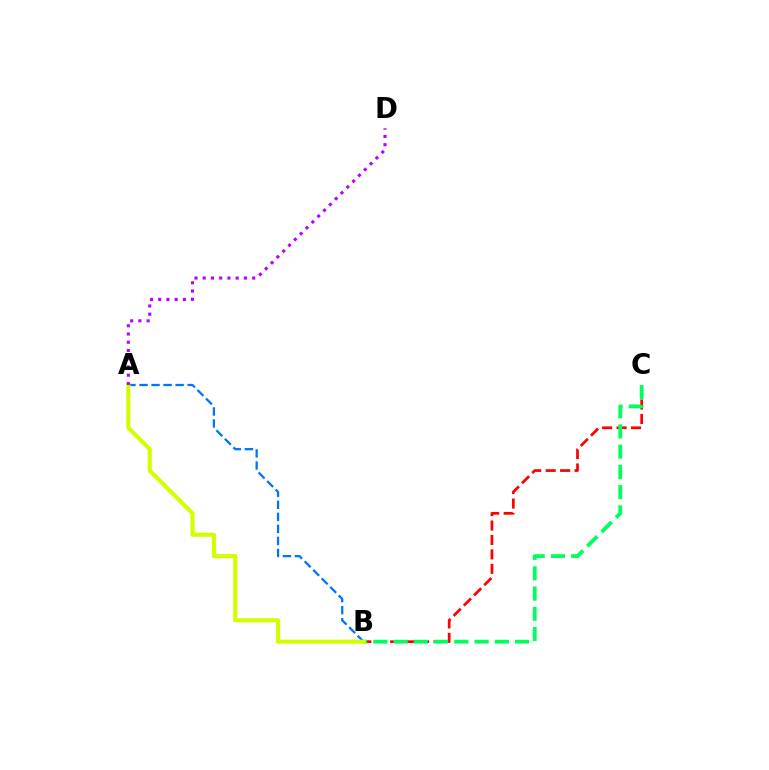{('B', 'C'): [{'color': '#ff0000', 'line_style': 'dashed', 'thickness': 1.96}, {'color': '#00ff5c', 'line_style': 'dashed', 'thickness': 2.75}], ('A', 'B'): [{'color': '#0074ff', 'line_style': 'dashed', 'thickness': 1.64}, {'color': '#d1ff00', 'line_style': 'solid', 'thickness': 2.98}], ('A', 'D'): [{'color': '#b900ff', 'line_style': 'dotted', 'thickness': 2.24}]}